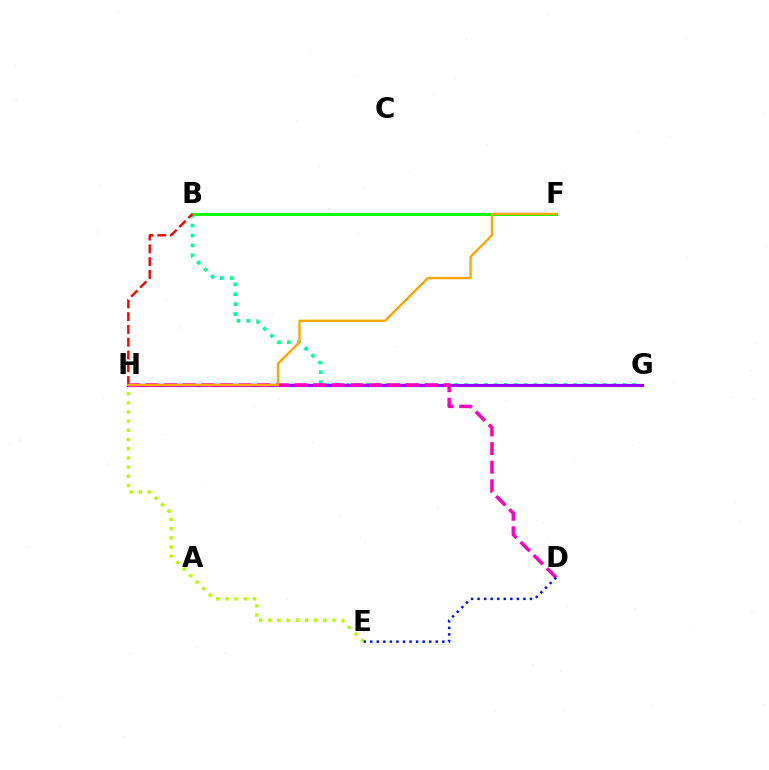{('G', 'H'): [{'color': '#00b5ff', 'line_style': 'dashed', 'thickness': 1.86}, {'color': '#9b00ff', 'line_style': 'solid', 'thickness': 2.3}], ('B', 'G'): [{'color': '#00ff9d', 'line_style': 'dotted', 'thickness': 2.69}], ('E', 'H'): [{'color': '#b3ff00', 'line_style': 'dotted', 'thickness': 2.49}], ('B', 'F'): [{'color': '#08ff00', 'line_style': 'solid', 'thickness': 2.11}], ('B', 'H'): [{'color': '#ff0000', 'line_style': 'dashed', 'thickness': 1.74}], ('D', 'H'): [{'color': '#ff00bd', 'line_style': 'dashed', 'thickness': 2.53}], ('D', 'E'): [{'color': '#0010ff', 'line_style': 'dotted', 'thickness': 1.78}], ('F', 'H'): [{'color': '#ffa500', 'line_style': 'solid', 'thickness': 1.71}]}